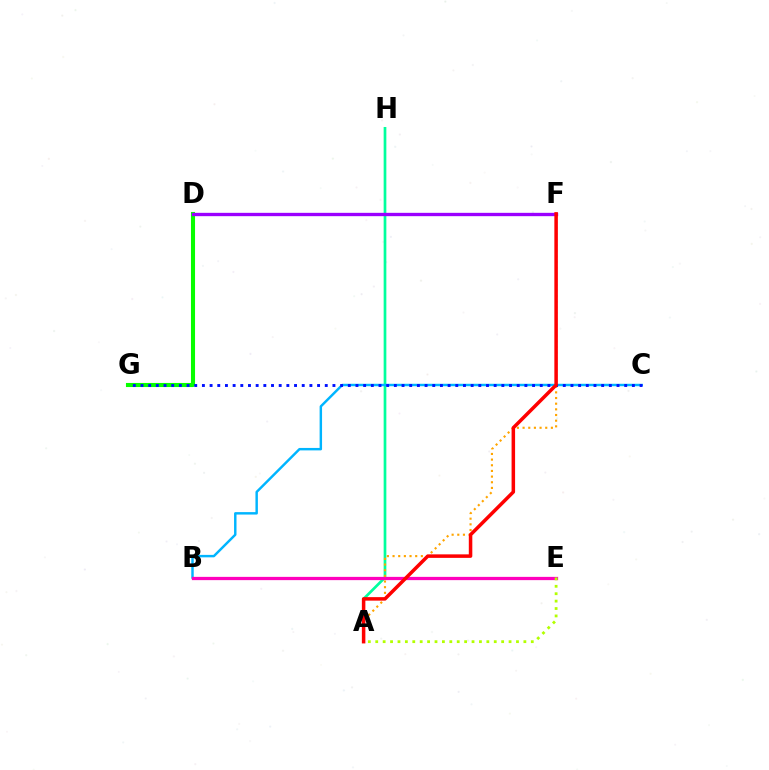{('A', 'H'): [{'color': '#00ff9d', 'line_style': 'solid', 'thickness': 1.94}], ('B', 'C'): [{'color': '#00b5ff', 'line_style': 'solid', 'thickness': 1.76}], ('B', 'E'): [{'color': '#ff00bd', 'line_style': 'solid', 'thickness': 2.35}], ('A', 'F'): [{'color': '#ffa500', 'line_style': 'dotted', 'thickness': 1.54}, {'color': '#ff0000', 'line_style': 'solid', 'thickness': 2.53}], ('D', 'G'): [{'color': '#08ff00', 'line_style': 'solid', 'thickness': 2.94}], ('C', 'G'): [{'color': '#0010ff', 'line_style': 'dotted', 'thickness': 2.09}], ('D', 'F'): [{'color': '#9b00ff', 'line_style': 'solid', 'thickness': 2.4}], ('A', 'E'): [{'color': '#b3ff00', 'line_style': 'dotted', 'thickness': 2.01}]}